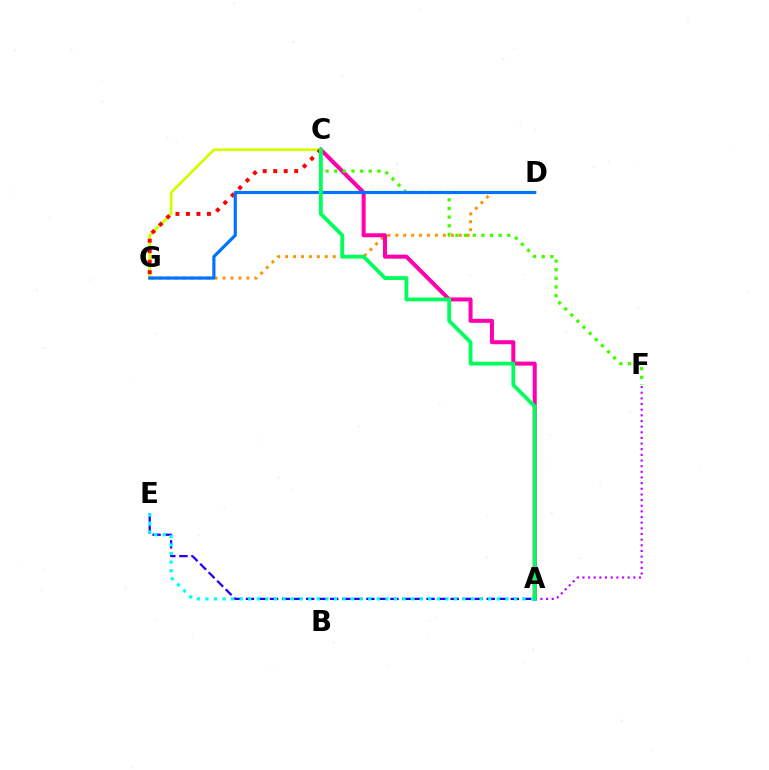{('D', 'G'): [{'color': '#ff9400', 'line_style': 'dotted', 'thickness': 2.16}, {'color': '#0074ff', 'line_style': 'solid', 'thickness': 2.29}], ('A', 'E'): [{'color': '#2500ff', 'line_style': 'dashed', 'thickness': 1.64}, {'color': '#00fff6', 'line_style': 'dotted', 'thickness': 2.33}], ('C', 'G'): [{'color': '#d1ff00', 'line_style': 'solid', 'thickness': 1.99}, {'color': '#ff0000', 'line_style': 'dotted', 'thickness': 2.85}], ('A', 'C'): [{'color': '#ff00ac', 'line_style': 'solid', 'thickness': 2.89}, {'color': '#00ff5c', 'line_style': 'solid', 'thickness': 2.75}], ('A', 'F'): [{'color': '#b900ff', 'line_style': 'dotted', 'thickness': 1.54}], ('C', 'F'): [{'color': '#3dff00', 'line_style': 'dotted', 'thickness': 2.35}]}